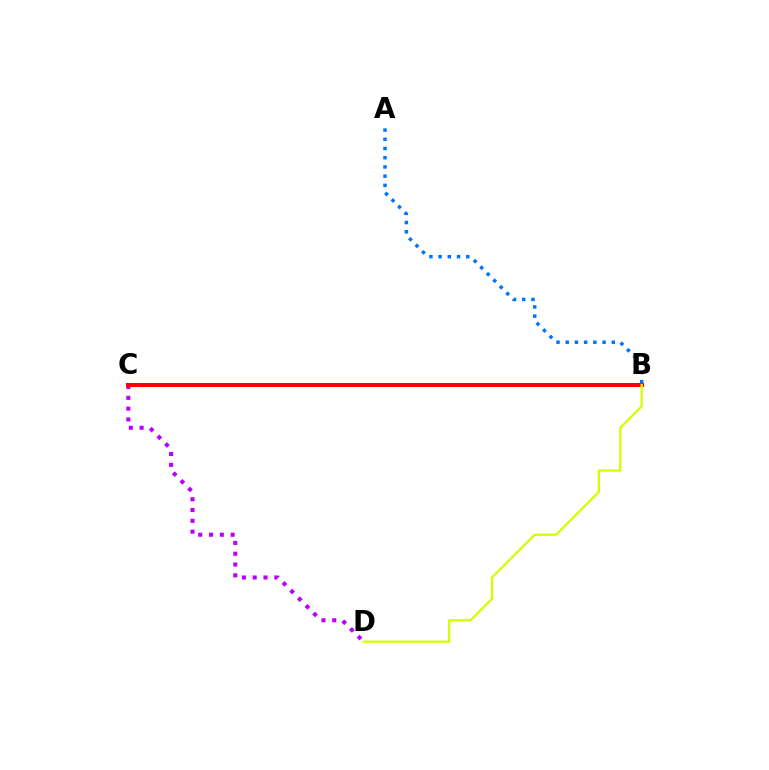{('B', 'C'): [{'color': '#00ff5c', 'line_style': 'dotted', 'thickness': 2.11}, {'color': '#ff0000', 'line_style': 'solid', 'thickness': 2.91}], ('C', 'D'): [{'color': '#b900ff', 'line_style': 'dotted', 'thickness': 2.94}], ('B', 'D'): [{'color': '#d1ff00', 'line_style': 'solid', 'thickness': 1.64}], ('A', 'B'): [{'color': '#0074ff', 'line_style': 'dotted', 'thickness': 2.5}]}